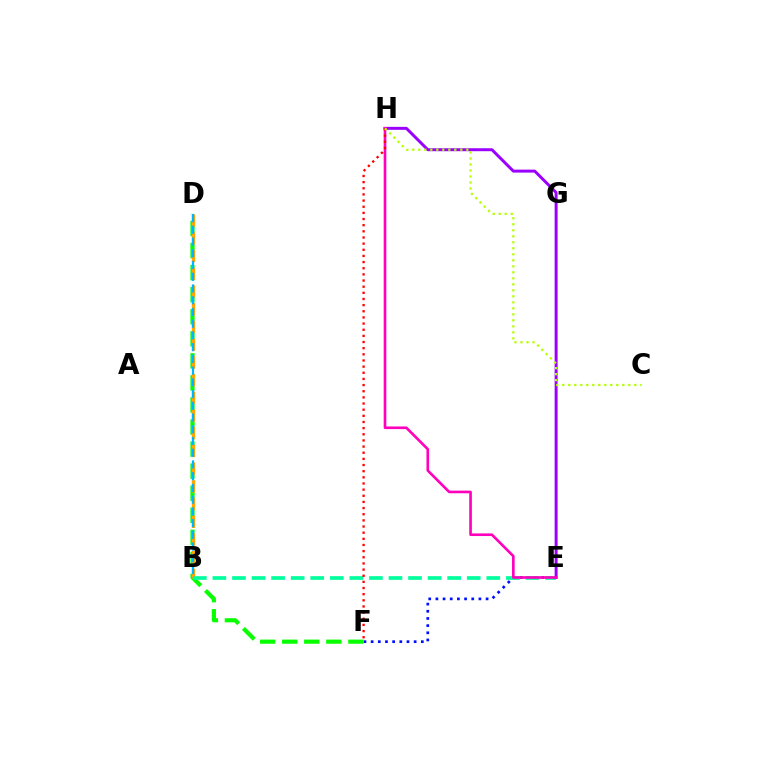{('E', 'F'): [{'color': '#0010ff', 'line_style': 'dotted', 'thickness': 1.95}], ('D', 'F'): [{'color': '#08ff00', 'line_style': 'dashed', 'thickness': 3.0}], ('B', 'D'): [{'color': '#ffa500', 'line_style': 'dashed', 'thickness': 2.41}, {'color': '#00b5ff', 'line_style': 'dashed', 'thickness': 1.59}], ('B', 'E'): [{'color': '#00ff9d', 'line_style': 'dashed', 'thickness': 2.66}], ('E', 'H'): [{'color': '#9b00ff', 'line_style': 'solid', 'thickness': 2.13}, {'color': '#ff00bd', 'line_style': 'solid', 'thickness': 1.9}], ('F', 'H'): [{'color': '#ff0000', 'line_style': 'dotted', 'thickness': 1.67}], ('C', 'H'): [{'color': '#b3ff00', 'line_style': 'dotted', 'thickness': 1.63}]}